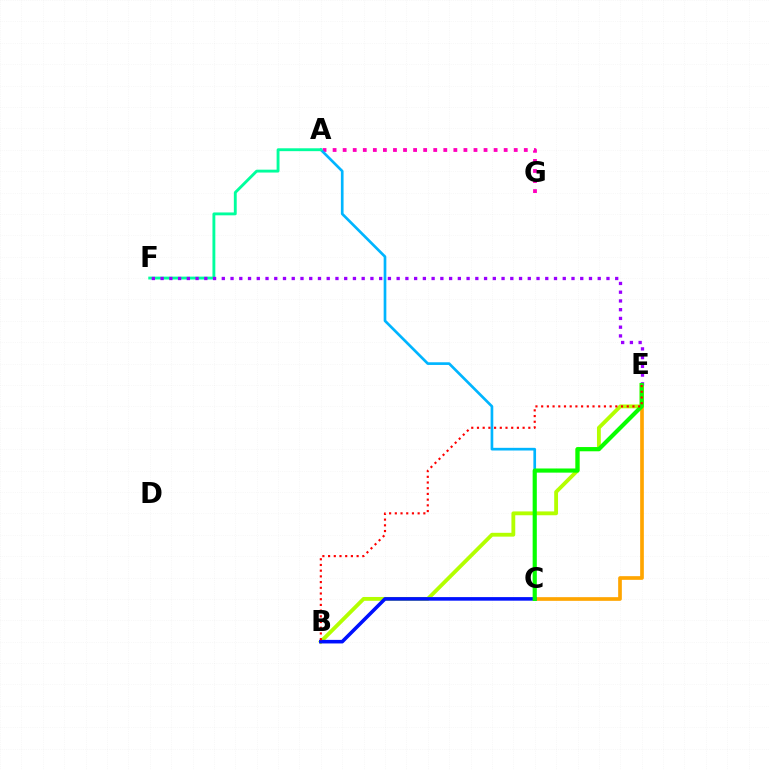{('C', 'E'): [{'color': '#ffa500', 'line_style': 'solid', 'thickness': 2.65}, {'color': '#08ff00', 'line_style': 'solid', 'thickness': 2.99}], ('A', 'G'): [{'color': '#ff00bd', 'line_style': 'dotted', 'thickness': 2.73}], ('B', 'E'): [{'color': '#b3ff00', 'line_style': 'solid', 'thickness': 2.76}, {'color': '#ff0000', 'line_style': 'dotted', 'thickness': 1.55}], ('B', 'C'): [{'color': '#0010ff', 'line_style': 'solid', 'thickness': 2.57}], ('A', 'C'): [{'color': '#00b5ff', 'line_style': 'solid', 'thickness': 1.93}], ('A', 'F'): [{'color': '#00ff9d', 'line_style': 'solid', 'thickness': 2.07}], ('E', 'F'): [{'color': '#9b00ff', 'line_style': 'dotted', 'thickness': 2.38}]}